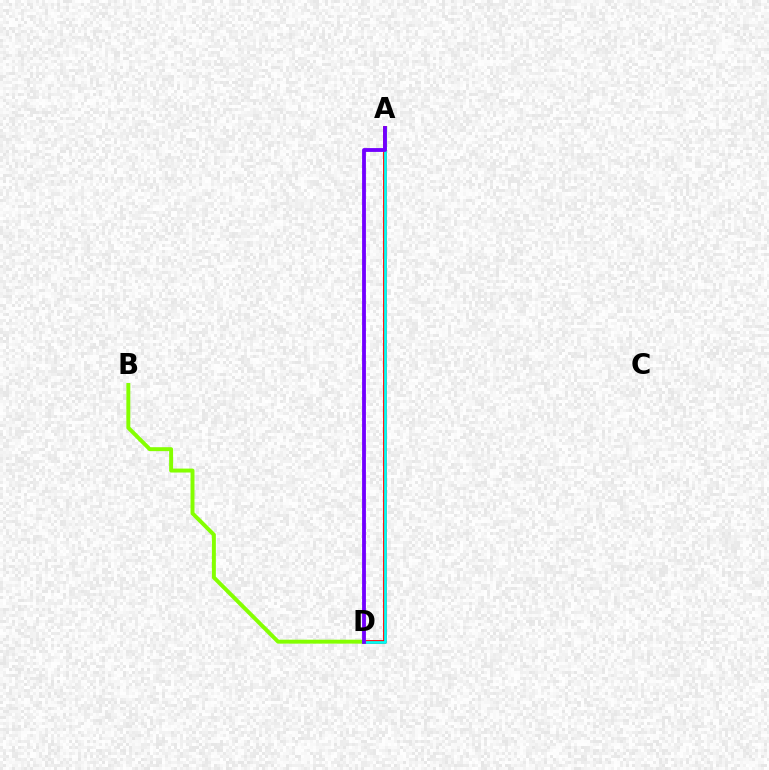{('A', 'D'): [{'color': '#ff0000', 'line_style': 'solid', 'thickness': 2.72}, {'color': '#00fff6', 'line_style': 'solid', 'thickness': 1.95}, {'color': '#7200ff', 'line_style': 'solid', 'thickness': 2.76}], ('B', 'D'): [{'color': '#84ff00', 'line_style': 'solid', 'thickness': 2.84}]}